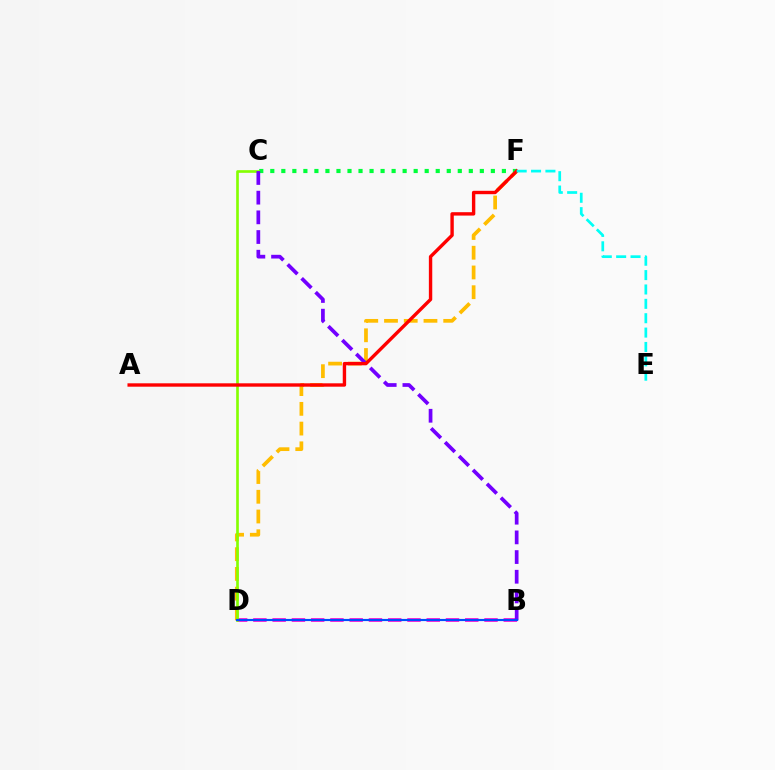{('B', 'D'): [{'color': '#ff00cf', 'line_style': 'dashed', 'thickness': 2.62}, {'color': '#004bff', 'line_style': 'solid', 'thickness': 1.56}], ('D', 'F'): [{'color': '#ffbd00', 'line_style': 'dashed', 'thickness': 2.68}], ('C', 'F'): [{'color': '#00ff39', 'line_style': 'dotted', 'thickness': 3.0}], ('C', 'D'): [{'color': '#84ff00', 'line_style': 'solid', 'thickness': 1.91}], ('B', 'C'): [{'color': '#7200ff', 'line_style': 'dashed', 'thickness': 2.67}], ('A', 'F'): [{'color': '#ff0000', 'line_style': 'solid', 'thickness': 2.44}], ('E', 'F'): [{'color': '#00fff6', 'line_style': 'dashed', 'thickness': 1.95}]}